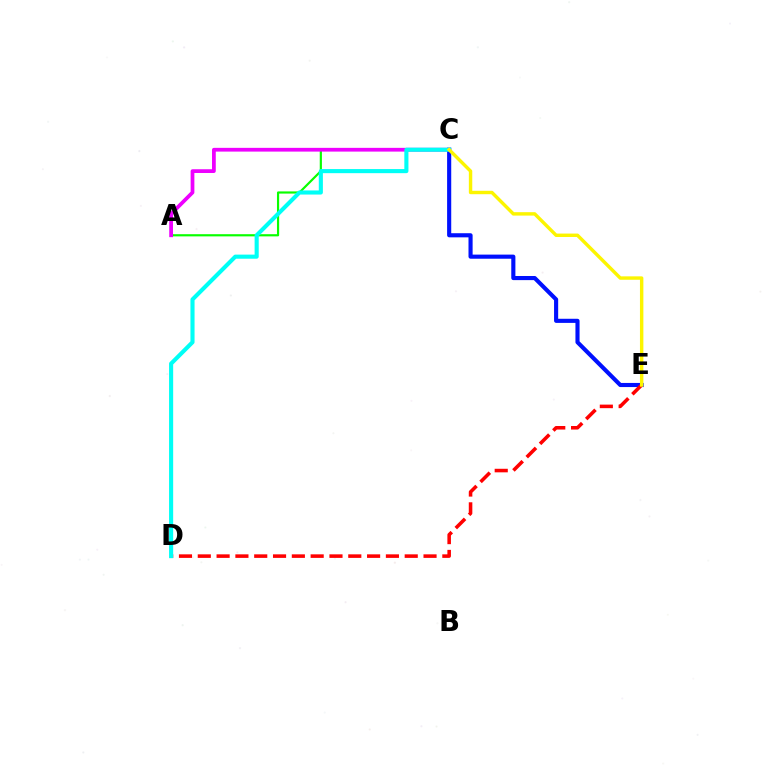{('A', 'C'): [{'color': '#08ff00', 'line_style': 'solid', 'thickness': 1.57}, {'color': '#ee00ff', 'line_style': 'solid', 'thickness': 2.7}], ('C', 'E'): [{'color': '#0010ff', 'line_style': 'solid', 'thickness': 2.97}, {'color': '#fcf500', 'line_style': 'solid', 'thickness': 2.46}], ('D', 'E'): [{'color': '#ff0000', 'line_style': 'dashed', 'thickness': 2.56}], ('C', 'D'): [{'color': '#00fff6', 'line_style': 'solid', 'thickness': 2.96}]}